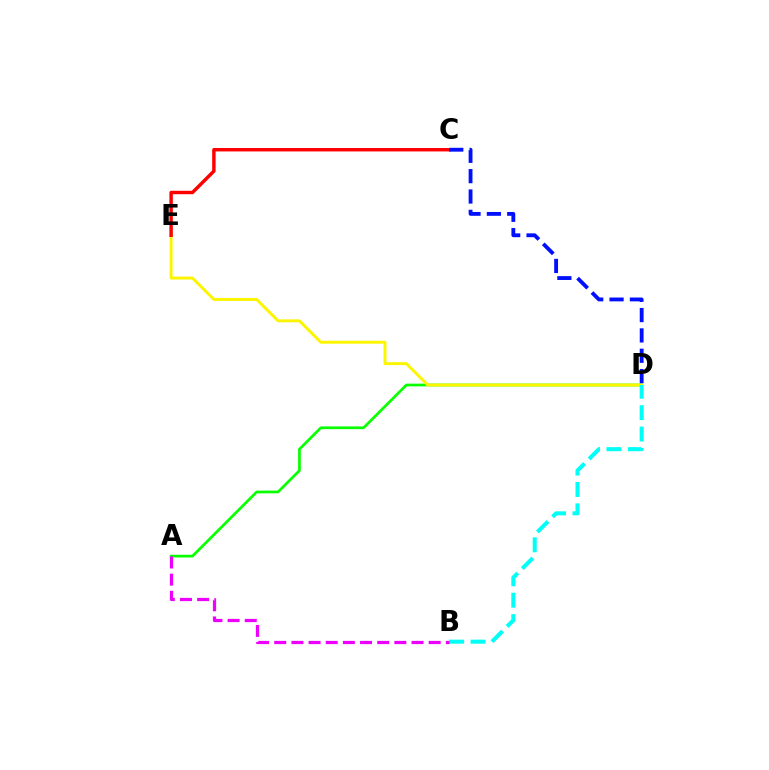{('A', 'D'): [{'color': '#08ff00', 'line_style': 'solid', 'thickness': 1.95}], ('D', 'E'): [{'color': '#fcf500', 'line_style': 'solid', 'thickness': 2.12}], ('B', 'D'): [{'color': '#00fff6', 'line_style': 'dashed', 'thickness': 2.91}], ('A', 'B'): [{'color': '#ee00ff', 'line_style': 'dashed', 'thickness': 2.33}], ('C', 'E'): [{'color': '#ff0000', 'line_style': 'solid', 'thickness': 2.47}], ('C', 'D'): [{'color': '#0010ff', 'line_style': 'dashed', 'thickness': 2.77}]}